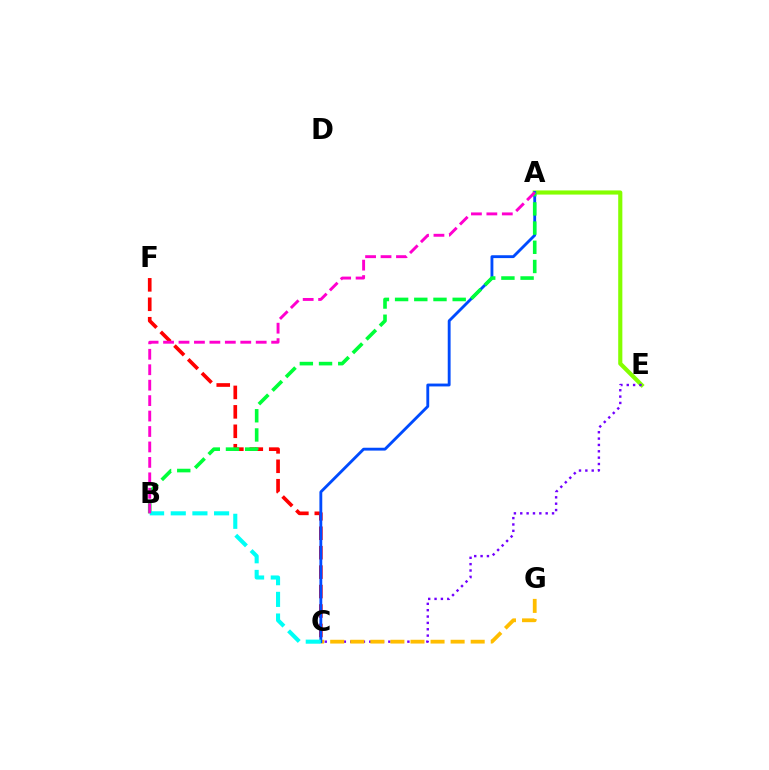{('A', 'E'): [{'color': '#84ff00', 'line_style': 'solid', 'thickness': 2.98}], ('C', 'E'): [{'color': '#7200ff', 'line_style': 'dotted', 'thickness': 1.73}], ('C', 'F'): [{'color': '#ff0000', 'line_style': 'dashed', 'thickness': 2.64}], ('C', 'G'): [{'color': '#ffbd00', 'line_style': 'dashed', 'thickness': 2.73}], ('A', 'C'): [{'color': '#004bff', 'line_style': 'solid', 'thickness': 2.06}], ('A', 'B'): [{'color': '#00ff39', 'line_style': 'dashed', 'thickness': 2.61}, {'color': '#ff00cf', 'line_style': 'dashed', 'thickness': 2.1}], ('B', 'C'): [{'color': '#00fff6', 'line_style': 'dashed', 'thickness': 2.94}]}